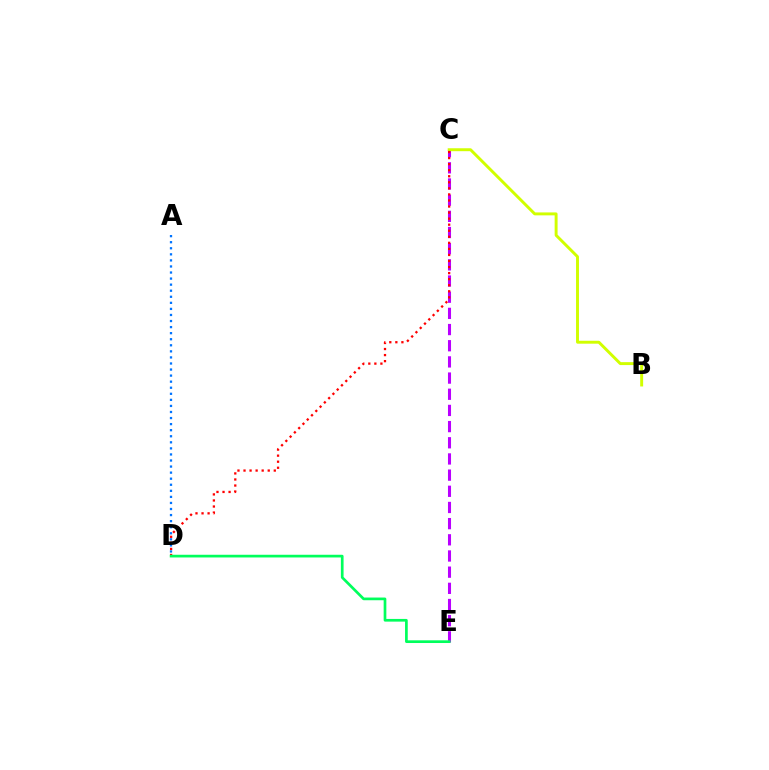{('A', 'D'): [{'color': '#0074ff', 'line_style': 'dotted', 'thickness': 1.65}], ('C', 'E'): [{'color': '#b900ff', 'line_style': 'dashed', 'thickness': 2.2}], ('B', 'C'): [{'color': '#d1ff00', 'line_style': 'solid', 'thickness': 2.11}], ('C', 'D'): [{'color': '#ff0000', 'line_style': 'dotted', 'thickness': 1.64}], ('D', 'E'): [{'color': '#00ff5c', 'line_style': 'solid', 'thickness': 1.94}]}